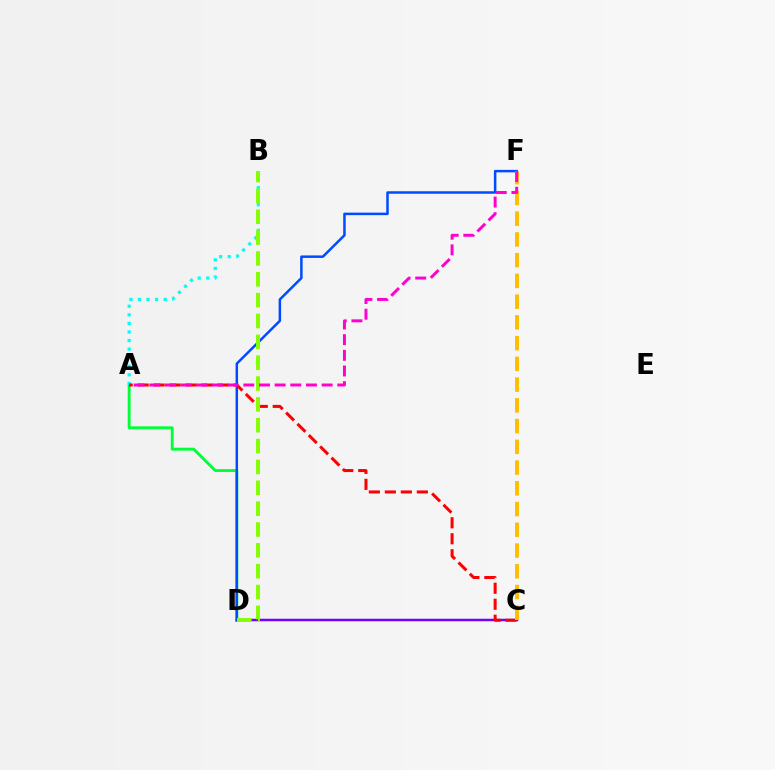{('A', 'D'): [{'color': '#00ff39', 'line_style': 'solid', 'thickness': 2.09}], ('C', 'D'): [{'color': '#7200ff', 'line_style': 'solid', 'thickness': 1.8}], ('A', 'B'): [{'color': '#00fff6', 'line_style': 'dotted', 'thickness': 2.33}], ('D', 'F'): [{'color': '#004bff', 'line_style': 'solid', 'thickness': 1.8}], ('A', 'C'): [{'color': '#ff0000', 'line_style': 'dashed', 'thickness': 2.17}], ('B', 'D'): [{'color': '#84ff00', 'line_style': 'dashed', 'thickness': 2.83}], ('C', 'F'): [{'color': '#ffbd00', 'line_style': 'dashed', 'thickness': 2.82}], ('A', 'F'): [{'color': '#ff00cf', 'line_style': 'dashed', 'thickness': 2.13}]}